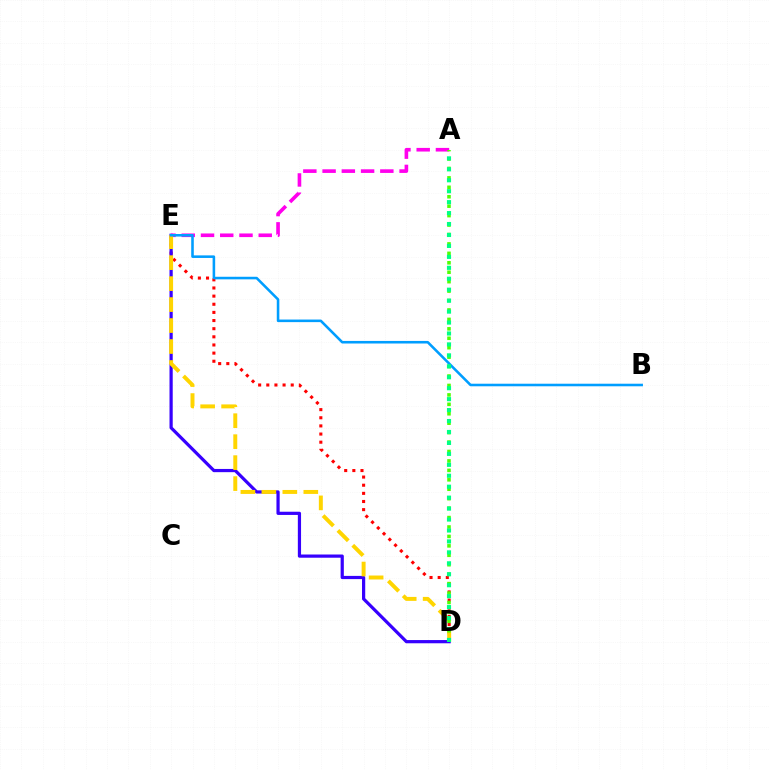{('D', 'E'): [{'color': '#ff0000', 'line_style': 'dotted', 'thickness': 2.21}, {'color': '#3700ff', 'line_style': 'solid', 'thickness': 2.31}, {'color': '#ffd500', 'line_style': 'dashed', 'thickness': 2.85}], ('A', 'E'): [{'color': '#ff00ed', 'line_style': 'dashed', 'thickness': 2.61}], ('B', 'E'): [{'color': '#009eff', 'line_style': 'solid', 'thickness': 1.85}], ('A', 'D'): [{'color': '#4fff00', 'line_style': 'dotted', 'thickness': 2.56}, {'color': '#00ff86', 'line_style': 'dotted', 'thickness': 2.97}]}